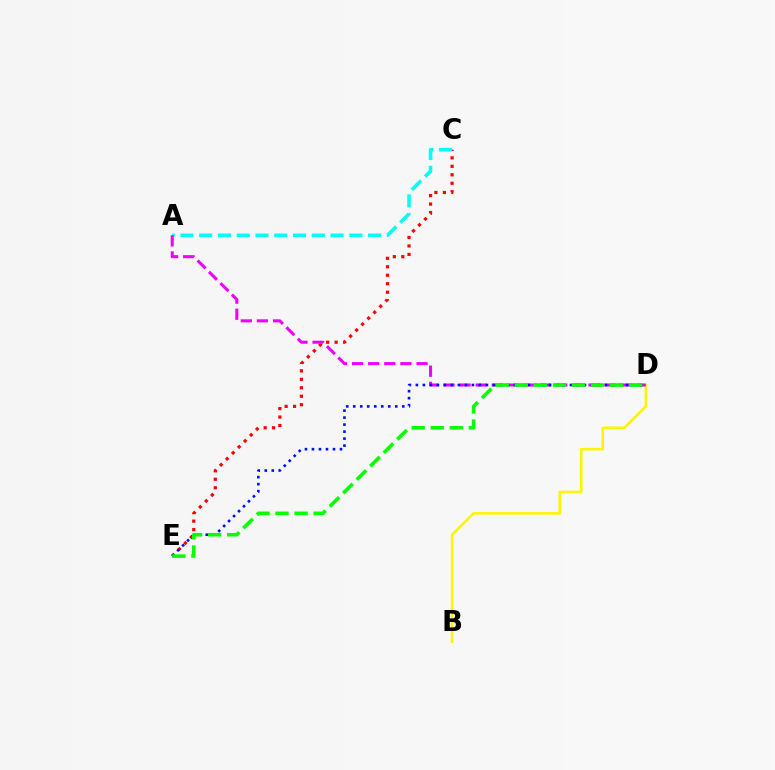{('C', 'E'): [{'color': '#ff0000', 'line_style': 'dotted', 'thickness': 2.3}], ('A', 'C'): [{'color': '#00fff6', 'line_style': 'dashed', 'thickness': 2.55}], ('B', 'D'): [{'color': '#fcf500', 'line_style': 'solid', 'thickness': 1.83}], ('A', 'D'): [{'color': '#ee00ff', 'line_style': 'dashed', 'thickness': 2.19}], ('D', 'E'): [{'color': '#0010ff', 'line_style': 'dotted', 'thickness': 1.9}, {'color': '#08ff00', 'line_style': 'dashed', 'thickness': 2.59}]}